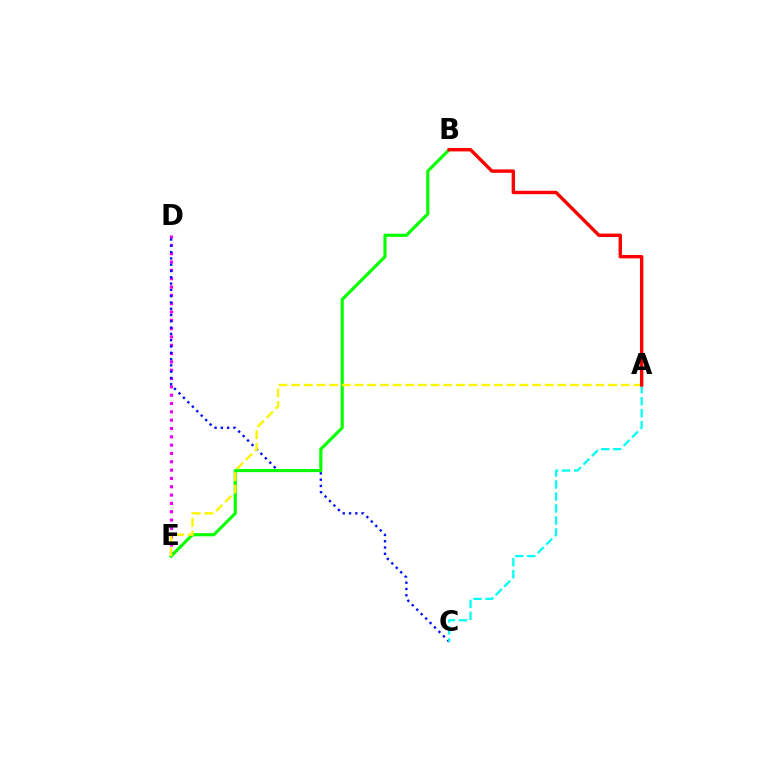{('D', 'E'): [{'color': '#ee00ff', 'line_style': 'dotted', 'thickness': 2.26}], ('C', 'D'): [{'color': '#0010ff', 'line_style': 'dotted', 'thickness': 1.71}], ('A', 'C'): [{'color': '#00fff6', 'line_style': 'dashed', 'thickness': 1.63}], ('B', 'E'): [{'color': '#08ff00', 'line_style': 'solid', 'thickness': 2.27}], ('A', 'E'): [{'color': '#fcf500', 'line_style': 'dashed', 'thickness': 1.72}], ('A', 'B'): [{'color': '#ff0000', 'line_style': 'solid', 'thickness': 2.44}]}